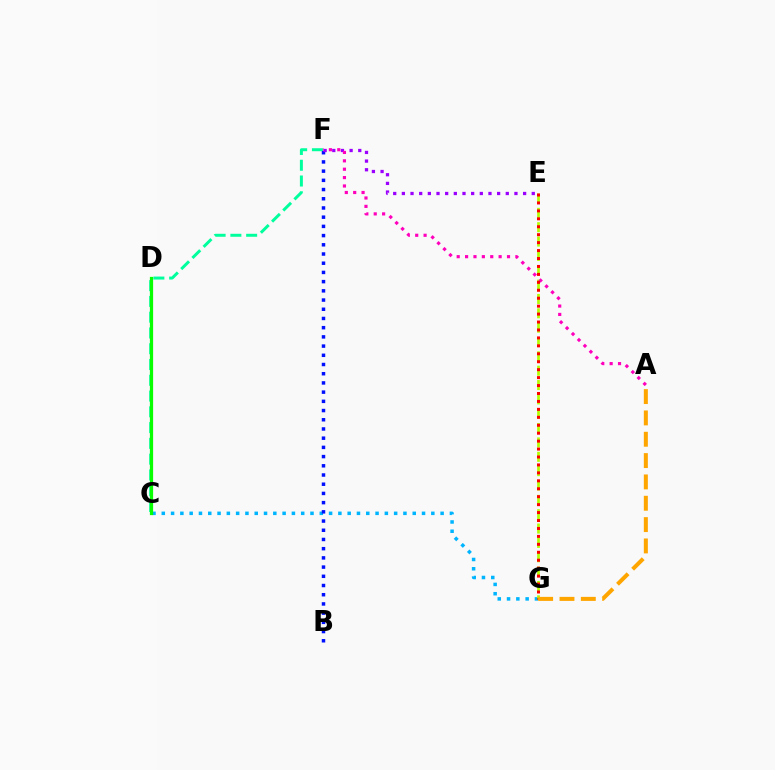{('C', 'F'): [{'color': '#00ff9d', 'line_style': 'dashed', 'thickness': 2.14}], ('C', 'G'): [{'color': '#00b5ff', 'line_style': 'dotted', 'thickness': 2.53}], ('E', 'G'): [{'color': '#b3ff00', 'line_style': 'dashed', 'thickness': 1.95}, {'color': '#ff0000', 'line_style': 'dotted', 'thickness': 2.16}], ('B', 'F'): [{'color': '#0010ff', 'line_style': 'dotted', 'thickness': 2.5}], ('E', 'F'): [{'color': '#9b00ff', 'line_style': 'dotted', 'thickness': 2.35}], ('A', 'F'): [{'color': '#ff00bd', 'line_style': 'dotted', 'thickness': 2.28}], ('C', 'D'): [{'color': '#08ff00', 'line_style': 'solid', 'thickness': 2.33}], ('A', 'G'): [{'color': '#ffa500', 'line_style': 'dashed', 'thickness': 2.9}]}